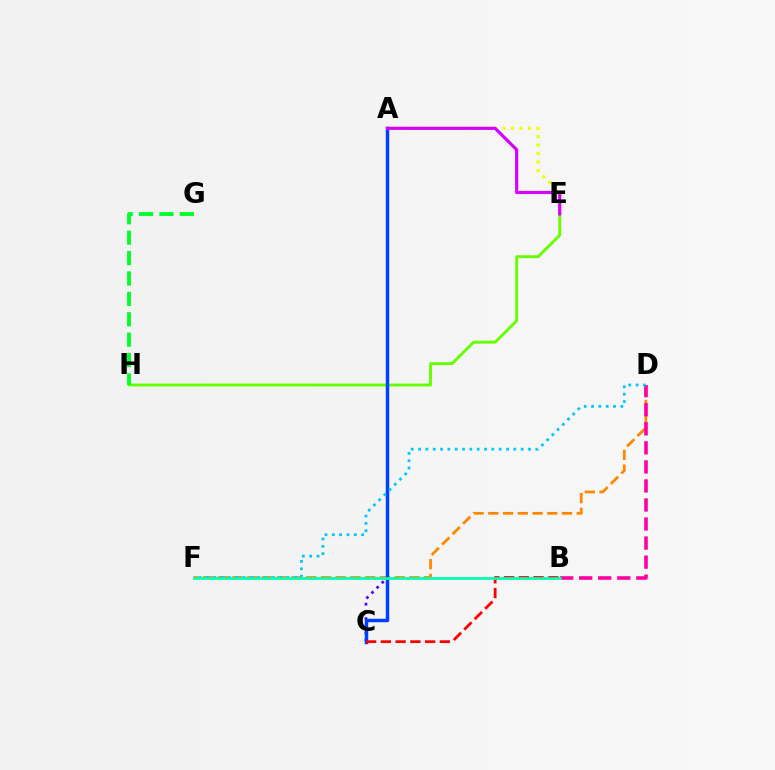{('A', 'E'): [{'color': '#eeff00', 'line_style': 'dotted', 'thickness': 2.3}, {'color': '#d600ff', 'line_style': 'solid', 'thickness': 2.27}], ('A', 'C'): [{'color': '#4f00ff', 'line_style': 'dotted', 'thickness': 1.96}, {'color': '#003fff', 'line_style': 'solid', 'thickness': 2.5}], ('D', 'F'): [{'color': '#ff8800', 'line_style': 'dashed', 'thickness': 2.0}, {'color': '#00c7ff', 'line_style': 'dotted', 'thickness': 1.99}], ('E', 'H'): [{'color': '#66ff00', 'line_style': 'solid', 'thickness': 2.08}], ('G', 'H'): [{'color': '#00ff27', 'line_style': 'dashed', 'thickness': 2.77}], ('B', 'C'): [{'color': '#ff0000', 'line_style': 'dashed', 'thickness': 2.0}], ('B', 'D'): [{'color': '#ff00a0', 'line_style': 'dashed', 'thickness': 2.59}], ('B', 'F'): [{'color': '#00ffaf', 'line_style': 'solid', 'thickness': 1.98}]}